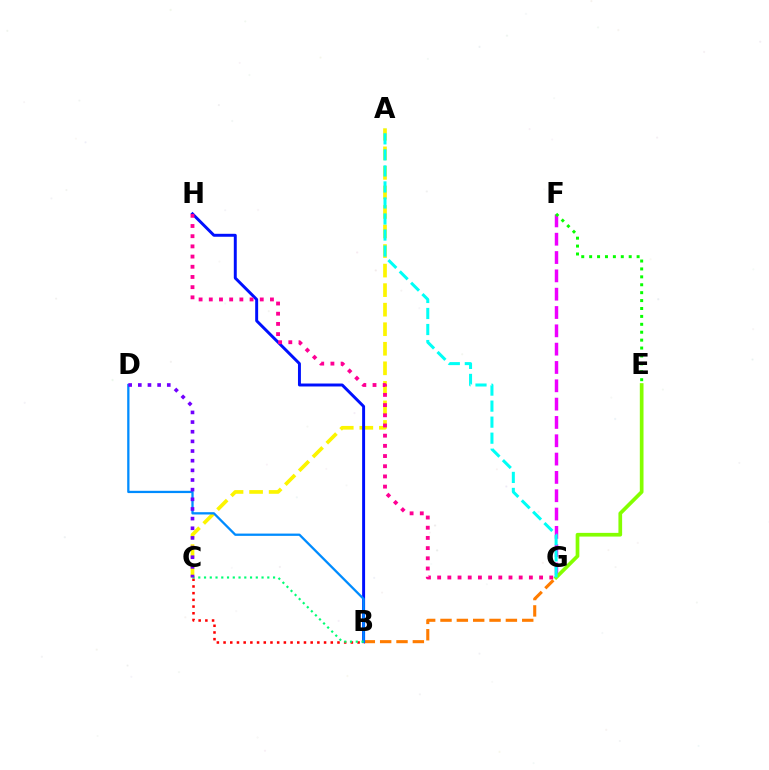{('B', 'C'): [{'color': '#ff0000', 'line_style': 'dotted', 'thickness': 1.82}, {'color': '#00ff74', 'line_style': 'dotted', 'thickness': 1.56}], ('F', 'G'): [{'color': '#ee00ff', 'line_style': 'dashed', 'thickness': 2.49}], ('E', 'F'): [{'color': '#08ff00', 'line_style': 'dotted', 'thickness': 2.15}], ('B', 'G'): [{'color': '#ff7c00', 'line_style': 'dashed', 'thickness': 2.22}], ('A', 'C'): [{'color': '#fcf500', 'line_style': 'dashed', 'thickness': 2.65}], ('B', 'H'): [{'color': '#0010ff', 'line_style': 'solid', 'thickness': 2.12}], ('E', 'G'): [{'color': '#84ff00', 'line_style': 'solid', 'thickness': 2.66}], ('G', 'H'): [{'color': '#ff0094', 'line_style': 'dotted', 'thickness': 2.77}], ('B', 'D'): [{'color': '#008cff', 'line_style': 'solid', 'thickness': 1.65}], ('A', 'G'): [{'color': '#00fff6', 'line_style': 'dashed', 'thickness': 2.18}], ('C', 'D'): [{'color': '#7200ff', 'line_style': 'dotted', 'thickness': 2.62}]}